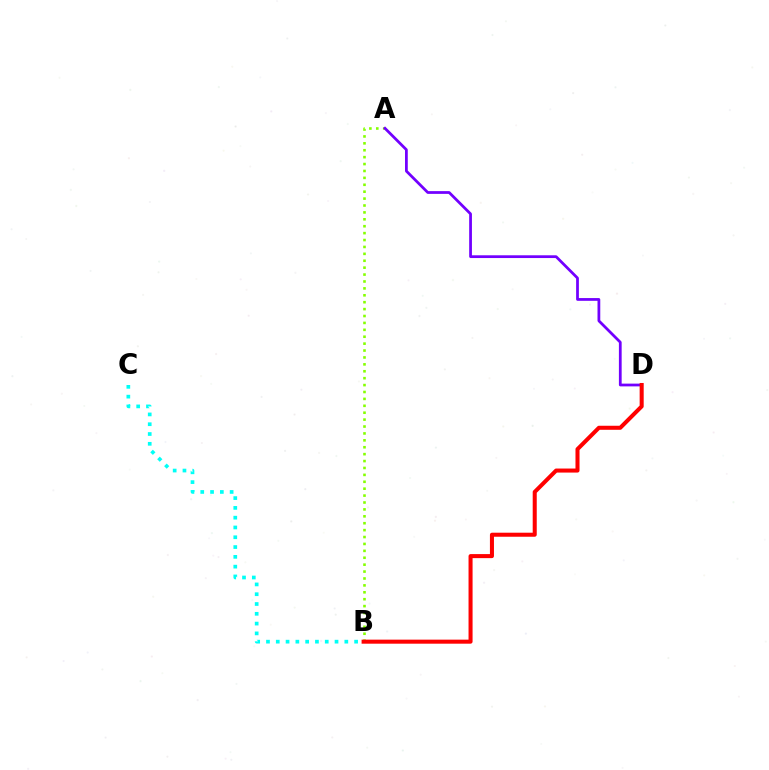{('A', 'B'): [{'color': '#84ff00', 'line_style': 'dotted', 'thickness': 1.88}], ('A', 'D'): [{'color': '#7200ff', 'line_style': 'solid', 'thickness': 1.99}], ('B', 'D'): [{'color': '#ff0000', 'line_style': 'solid', 'thickness': 2.91}], ('B', 'C'): [{'color': '#00fff6', 'line_style': 'dotted', 'thickness': 2.66}]}